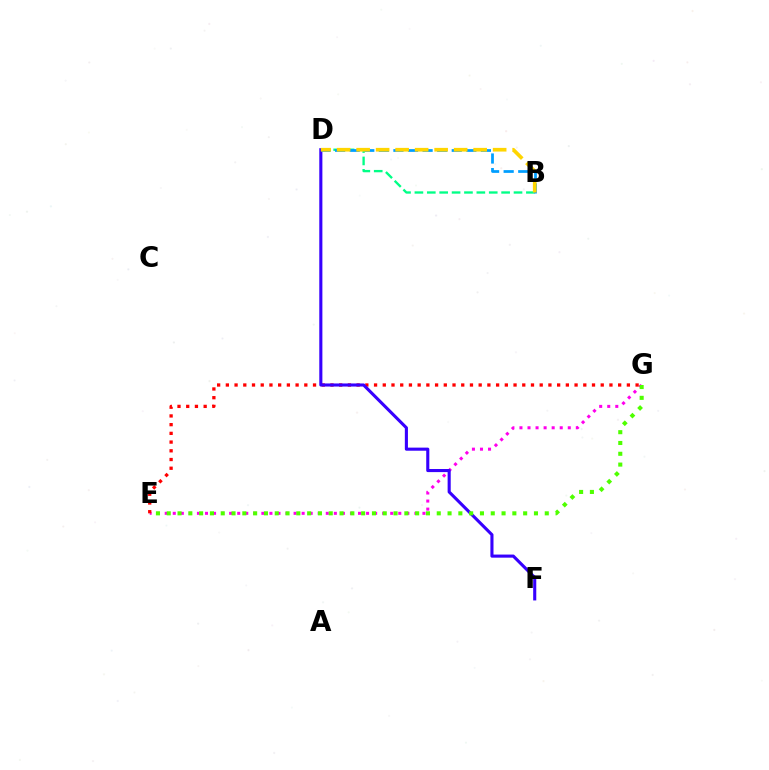{('E', 'G'): [{'color': '#ff00ed', 'line_style': 'dotted', 'thickness': 2.19}, {'color': '#ff0000', 'line_style': 'dotted', 'thickness': 2.37}, {'color': '#4fff00', 'line_style': 'dotted', 'thickness': 2.93}], ('D', 'F'): [{'color': '#3700ff', 'line_style': 'solid', 'thickness': 2.23}], ('B', 'D'): [{'color': '#00ff86', 'line_style': 'dashed', 'thickness': 1.68}, {'color': '#009eff', 'line_style': 'dashed', 'thickness': 1.98}, {'color': '#ffd500', 'line_style': 'dashed', 'thickness': 2.65}]}